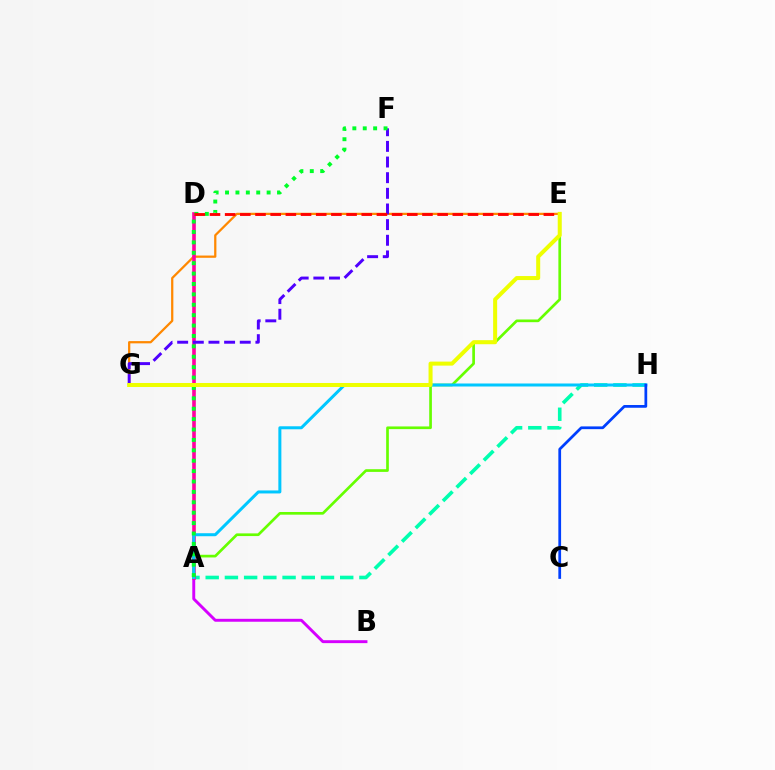{('E', 'G'): [{'color': '#ff8800', 'line_style': 'solid', 'thickness': 1.62}, {'color': '#eeff00', 'line_style': 'solid', 'thickness': 2.89}], ('A', 'H'): [{'color': '#00ffaf', 'line_style': 'dashed', 'thickness': 2.61}, {'color': '#00c7ff', 'line_style': 'solid', 'thickness': 2.17}], ('A', 'B'): [{'color': '#d600ff', 'line_style': 'solid', 'thickness': 2.1}], ('A', 'D'): [{'color': '#ff00a0', 'line_style': 'solid', 'thickness': 2.61}], ('A', 'E'): [{'color': '#66ff00', 'line_style': 'solid', 'thickness': 1.93}], ('F', 'G'): [{'color': '#4f00ff', 'line_style': 'dashed', 'thickness': 2.13}], ('A', 'F'): [{'color': '#00ff27', 'line_style': 'dotted', 'thickness': 2.82}], ('D', 'E'): [{'color': '#ff0000', 'line_style': 'dashed', 'thickness': 2.06}], ('C', 'H'): [{'color': '#003fff', 'line_style': 'solid', 'thickness': 1.97}]}